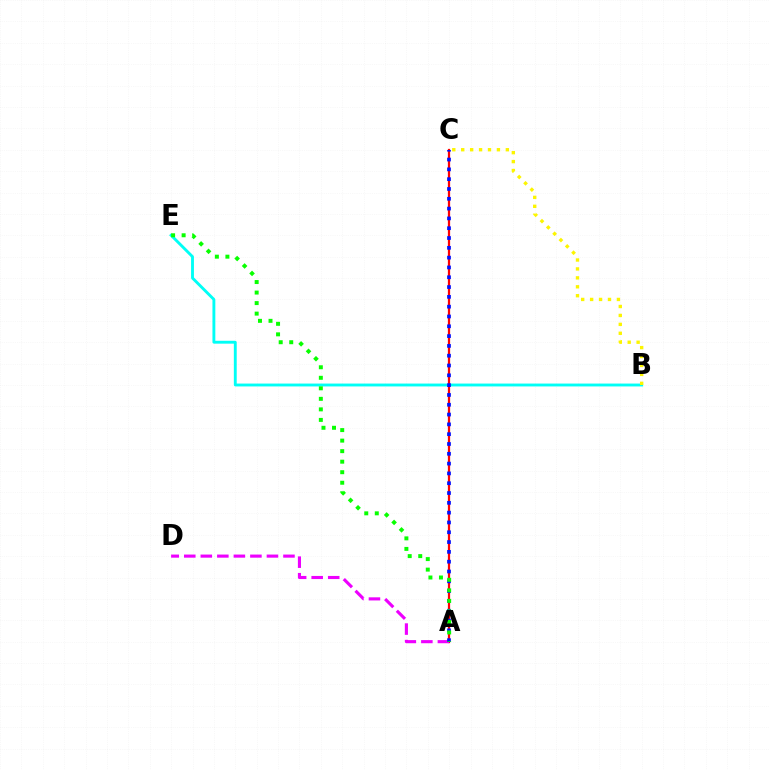{('B', 'E'): [{'color': '#00fff6', 'line_style': 'solid', 'thickness': 2.07}], ('A', 'C'): [{'color': '#ff0000', 'line_style': 'solid', 'thickness': 1.61}, {'color': '#0010ff', 'line_style': 'dotted', 'thickness': 2.66}], ('A', 'D'): [{'color': '#ee00ff', 'line_style': 'dashed', 'thickness': 2.25}], ('A', 'E'): [{'color': '#08ff00', 'line_style': 'dotted', 'thickness': 2.86}], ('B', 'C'): [{'color': '#fcf500', 'line_style': 'dotted', 'thickness': 2.43}]}